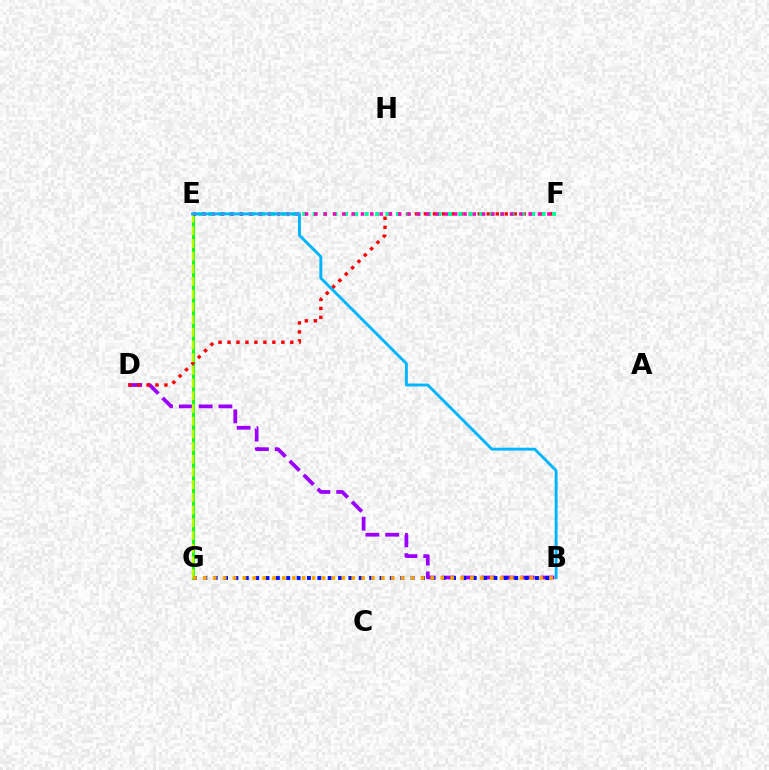{('B', 'D'): [{'color': '#9b00ff', 'line_style': 'dashed', 'thickness': 2.69}], ('E', 'G'): [{'color': '#08ff00', 'line_style': 'solid', 'thickness': 2.01}, {'color': '#b3ff00', 'line_style': 'dashed', 'thickness': 1.72}], ('D', 'F'): [{'color': '#ff0000', 'line_style': 'dotted', 'thickness': 2.44}], ('B', 'G'): [{'color': '#0010ff', 'line_style': 'dotted', 'thickness': 2.82}, {'color': '#ffa500', 'line_style': 'dotted', 'thickness': 2.69}], ('E', 'F'): [{'color': '#00ff9d', 'line_style': 'dotted', 'thickness': 2.83}, {'color': '#ff00bd', 'line_style': 'dotted', 'thickness': 2.53}], ('B', 'E'): [{'color': '#00b5ff', 'line_style': 'solid', 'thickness': 2.1}]}